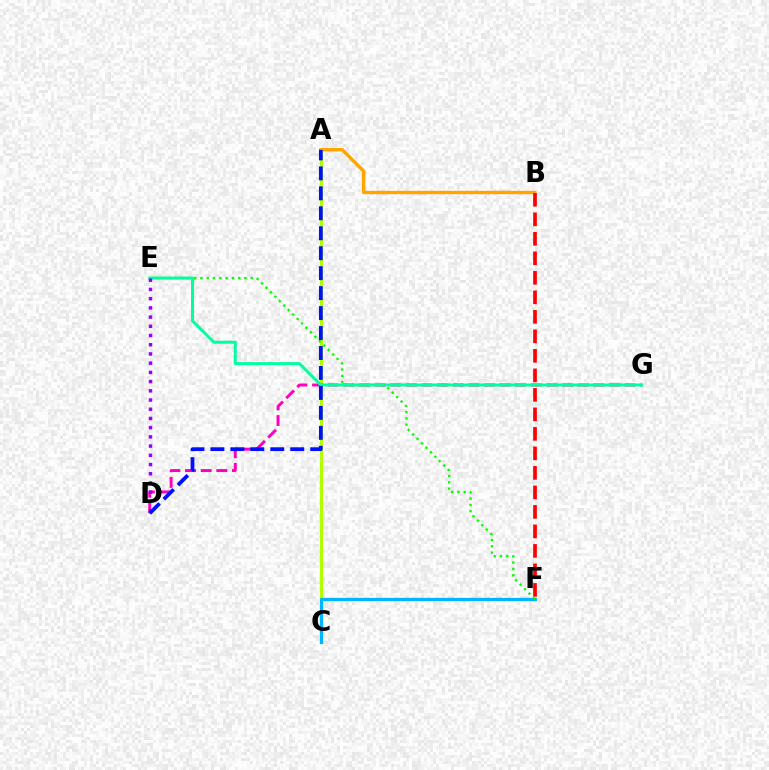{('A', 'B'): [{'color': '#ffa500', 'line_style': 'solid', 'thickness': 2.46}], ('A', 'C'): [{'color': '#b3ff00', 'line_style': 'solid', 'thickness': 2.21}], ('D', 'G'): [{'color': '#ff00bd', 'line_style': 'dashed', 'thickness': 2.12}], ('C', 'F'): [{'color': '#00b5ff', 'line_style': 'solid', 'thickness': 2.35}], ('B', 'F'): [{'color': '#ff0000', 'line_style': 'dashed', 'thickness': 2.65}], ('E', 'F'): [{'color': '#08ff00', 'line_style': 'dotted', 'thickness': 1.71}], ('E', 'G'): [{'color': '#00ff9d', 'line_style': 'solid', 'thickness': 2.15}], ('D', 'E'): [{'color': '#9b00ff', 'line_style': 'dotted', 'thickness': 2.5}], ('A', 'D'): [{'color': '#0010ff', 'line_style': 'dashed', 'thickness': 2.71}]}